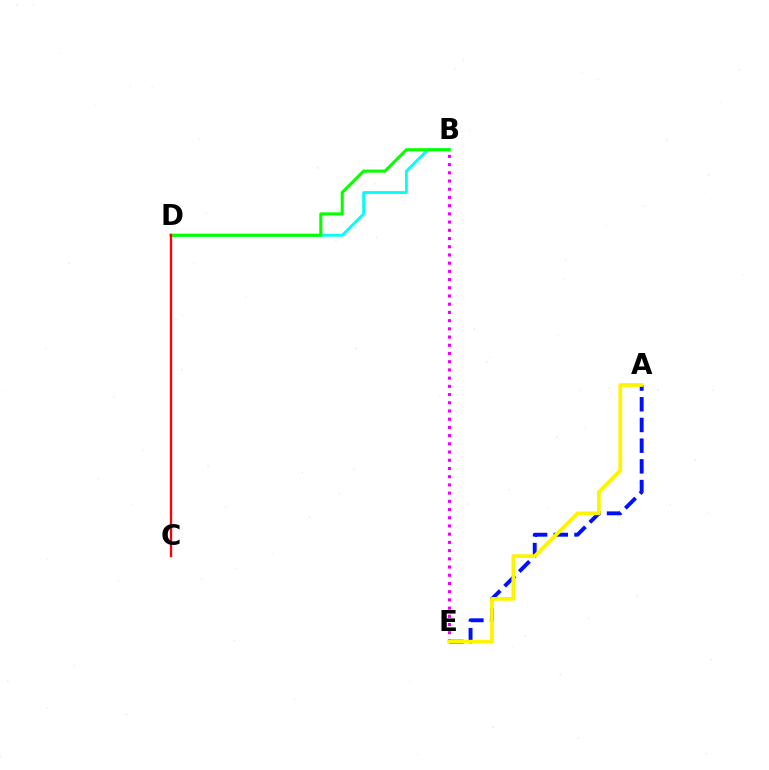{('B', 'D'): [{'color': '#00fff6', 'line_style': 'solid', 'thickness': 2.02}, {'color': '#08ff00', 'line_style': 'solid', 'thickness': 2.21}], ('A', 'E'): [{'color': '#0010ff', 'line_style': 'dashed', 'thickness': 2.81}, {'color': '#fcf500', 'line_style': 'solid', 'thickness': 2.68}], ('B', 'E'): [{'color': '#ee00ff', 'line_style': 'dotted', 'thickness': 2.23}], ('C', 'D'): [{'color': '#ff0000', 'line_style': 'solid', 'thickness': 1.68}]}